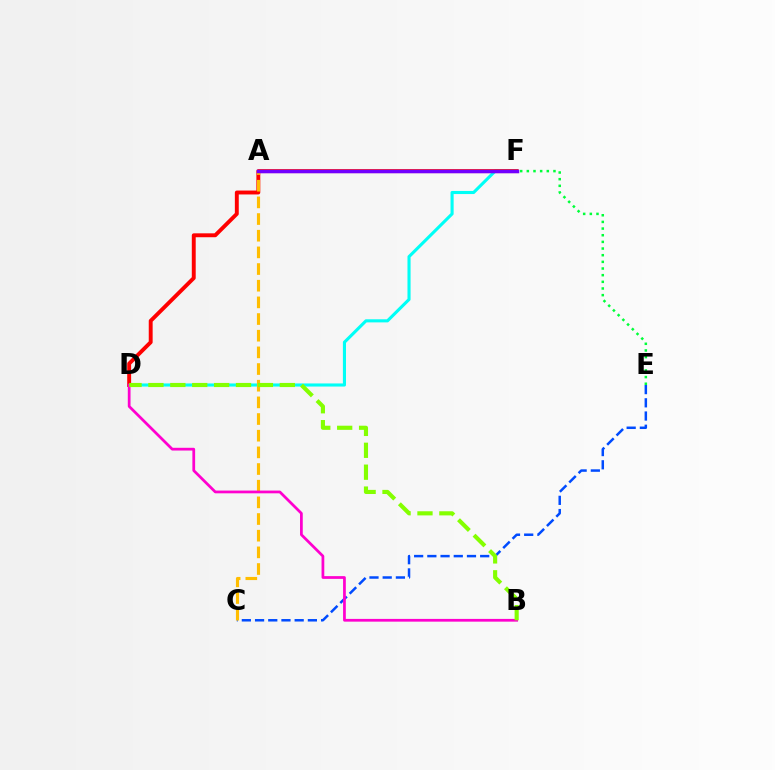{('D', 'F'): [{'color': '#00fff6', 'line_style': 'solid', 'thickness': 2.23}, {'color': '#ff0000', 'line_style': 'solid', 'thickness': 2.81}], ('C', 'E'): [{'color': '#004bff', 'line_style': 'dashed', 'thickness': 1.79}], ('A', 'C'): [{'color': '#ffbd00', 'line_style': 'dashed', 'thickness': 2.26}], ('A', 'F'): [{'color': '#7200ff', 'line_style': 'solid', 'thickness': 2.52}], ('E', 'F'): [{'color': '#00ff39', 'line_style': 'dotted', 'thickness': 1.81}], ('B', 'D'): [{'color': '#ff00cf', 'line_style': 'solid', 'thickness': 1.98}, {'color': '#84ff00', 'line_style': 'dashed', 'thickness': 2.97}]}